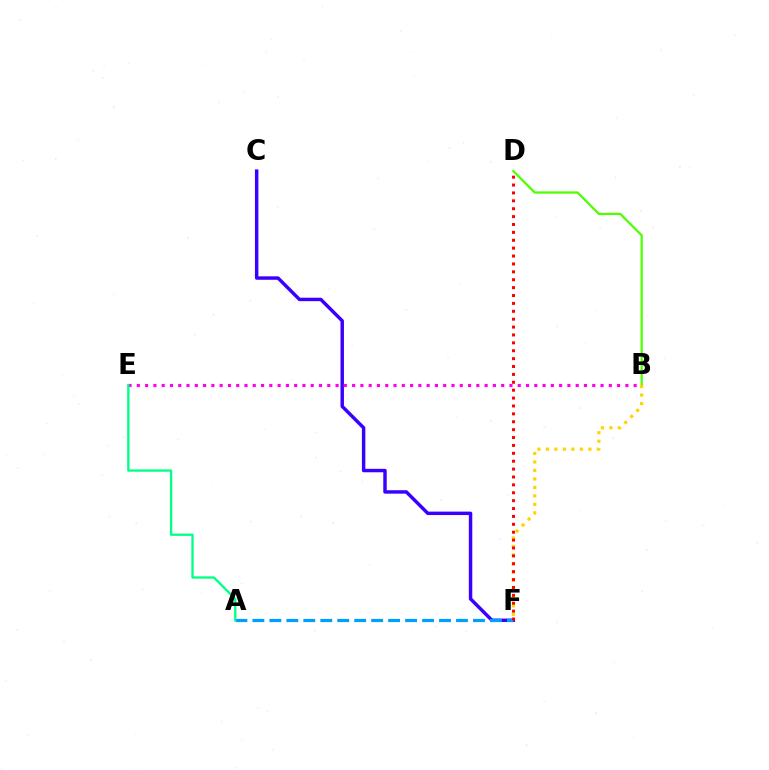{('C', 'F'): [{'color': '#3700ff', 'line_style': 'solid', 'thickness': 2.48}], ('B', 'E'): [{'color': '#ff00ed', 'line_style': 'dotted', 'thickness': 2.25}], ('B', 'D'): [{'color': '#4fff00', 'line_style': 'solid', 'thickness': 1.63}], ('A', 'F'): [{'color': '#009eff', 'line_style': 'dashed', 'thickness': 2.3}], ('B', 'F'): [{'color': '#ffd500', 'line_style': 'dotted', 'thickness': 2.31}], ('D', 'F'): [{'color': '#ff0000', 'line_style': 'dotted', 'thickness': 2.14}], ('A', 'E'): [{'color': '#00ff86', 'line_style': 'solid', 'thickness': 1.67}]}